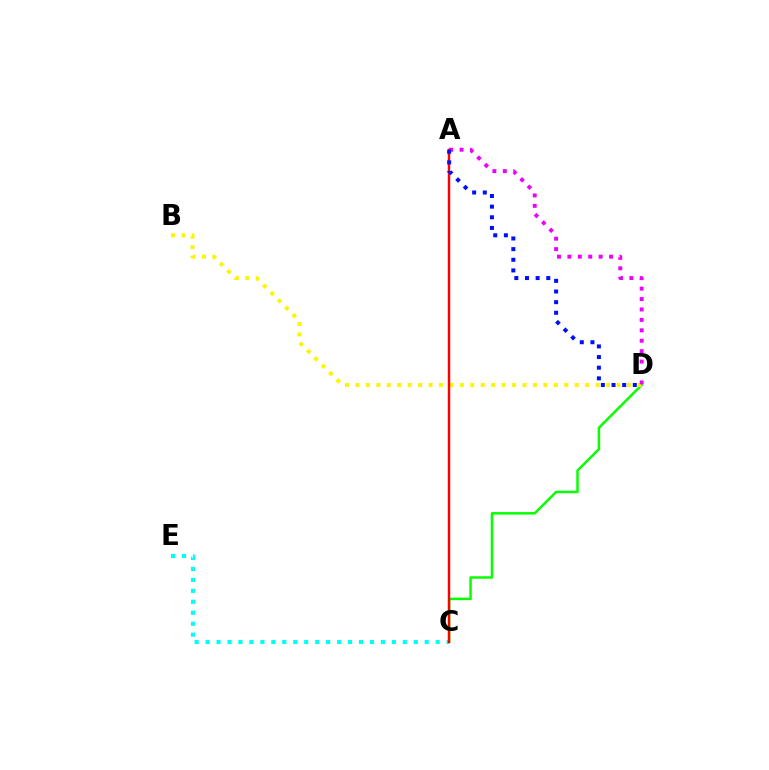{('C', 'E'): [{'color': '#00fff6', 'line_style': 'dotted', 'thickness': 2.98}], ('C', 'D'): [{'color': '#08ff00', 'line_style': 'solid', 'thickness': 1.79}], ('B', 'D'): [{'color': '#fcf500', 'line_style': 'dotted', 'thickness': 2.84}], ('A', 'C'): [{'color': '#ff0000', 'line_style': 'solid', 'thickness': 1.77}], ('A', 'D'): [{'color': '#ee00ff', 'line_style': 'dotted', 'thickness': 2.83}, {'color': '#0010ff', 'line_style': 'dotted', 'thickness': 2.89}]}